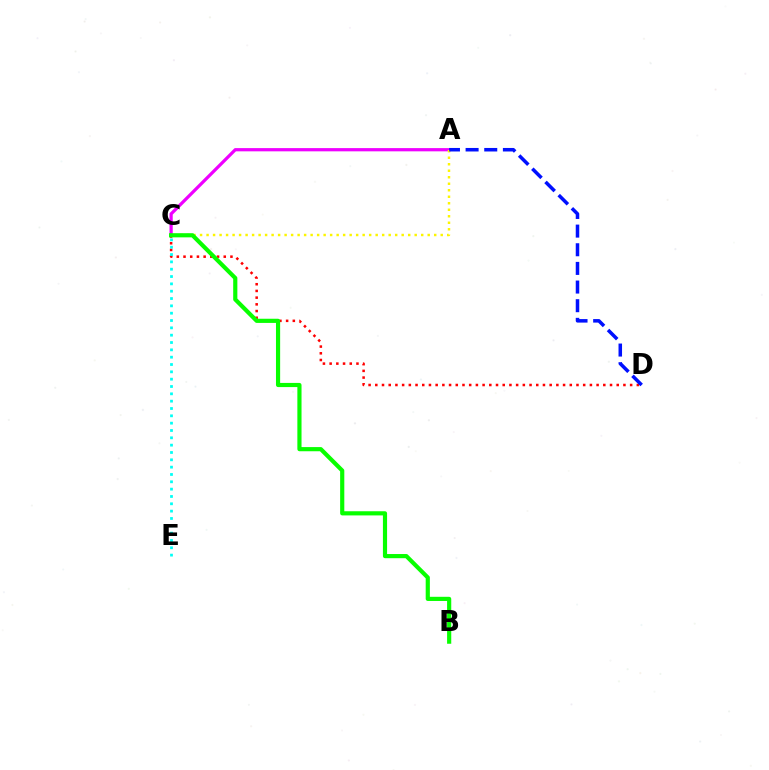{('A', 'C'): [{'color': '#ee00ff', 'line_style': 'solid', 'thickness': 2.32}, {'color': '#fcf500', 'line_style': 'dotted', 'thickness': 1.77}], ('C', 'D'): [{'color': '#ff0000', 'line_style': 'dotted', 'thickness': 1.82}], ('C', 'E'): [{'color': '#00fff6', 'line_style': 'dotted', 'thickness': 1.99}], ('B', 'C'): [{'color': '#08ff00', 'line_style': 'solid', 'thickness': 3.0}], ('A', 'D'): [{'color': '#0010ff', 'line_style': 'dashed', 'thickness': 2.53}]}